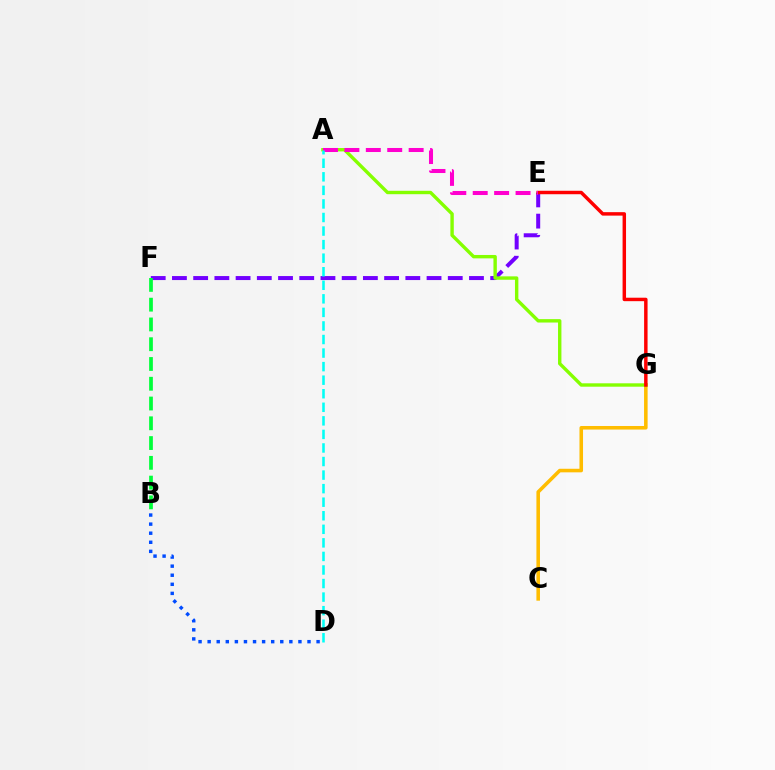{('E', 'F'): [{'color': '#7200ff', 'line_style': 'dashed', 'thickness': 2.88}], ('C', 'G'): [{'color': '#ffbd00', 'line_style': 'solid', 'thickness': 2.56}], ('A', 'G'): [{'color': '#84ff00', 'line_style': 'solid', 'thickness': 2.44}], ('E', 'G'): [{'color': '#ff0000', 'line_style': 'solid', 'thickness': 2.49}], ('A', 'E'): [{'color': '#ff00cf', 'line_style': 'dashed', 'thickness': 2.91}], ('B', 'D'): [{'color': '#004bff', 'line_style': 'dotted', 'thickness': 2.47}], ('B', 'F'): [{'color': '#00ff39', 'line_style': 'dashed', 'thickness': 2.69}], ('A', 'D'): [{'color': '#00fff6', 'line_style': 'dashed', 'thickness': 1.84}]}